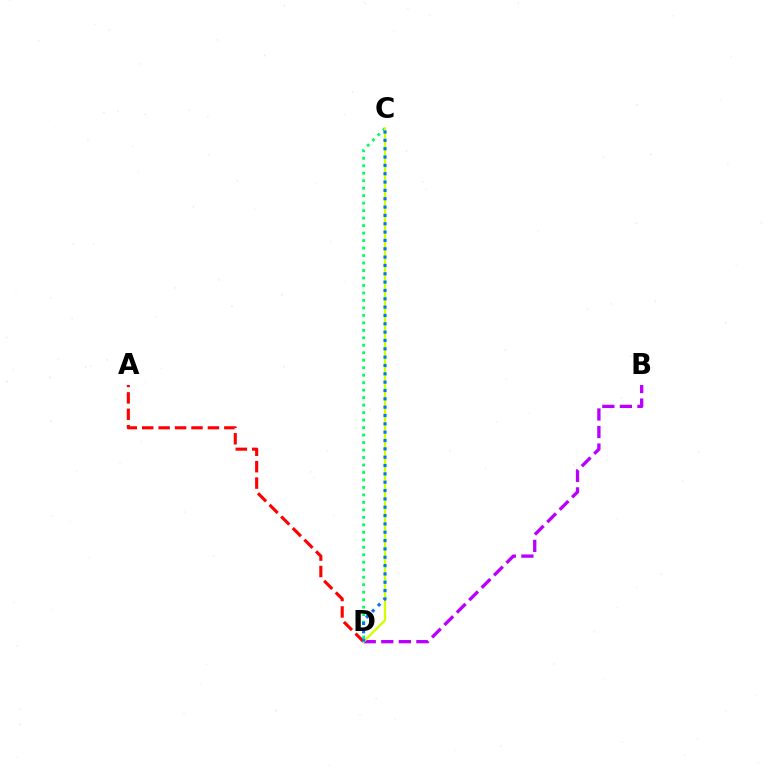{('A', 'D'): [{'color': '#ff0000', 'line_style': 'dashed', 'thickness': 2.23}], ('B', 'D'): [{'color': '#b900ff', 'line_style': 'dashed', 'thickness': 2.38}], ('C', 'D'): [{'color': '#00ff5c', 'line_style': 'dotted', 'thickness': 2.03}, {'color': '#d1ff00', 'line_style': 'solid', 'thickness': 1.65}, {'color': '#0074ff', 'line_style': 'dotted', 'thickness': 2.27}]}